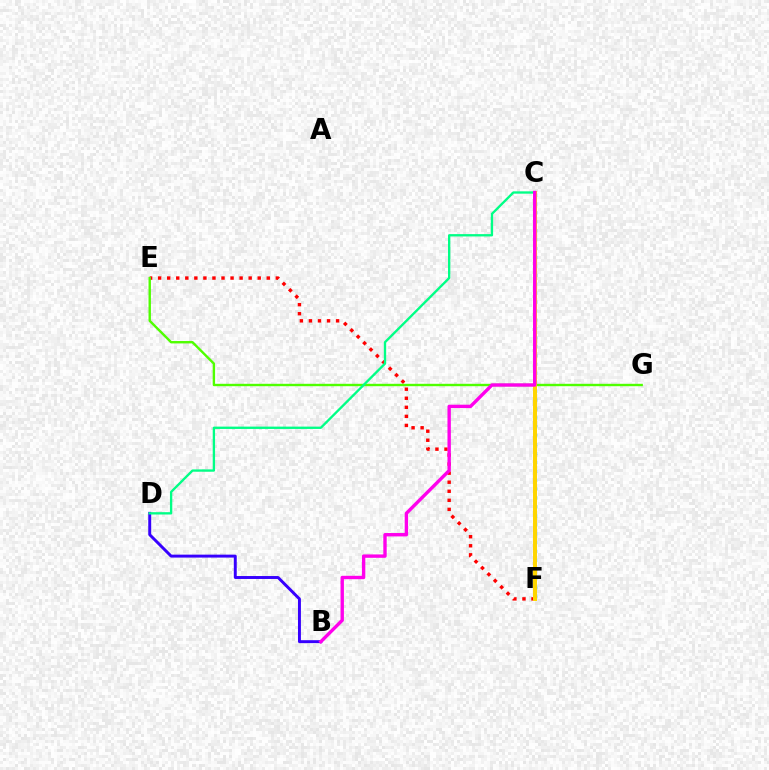{('E', 'F'): [{'color': '#ff0000', 'line_style': 'dotted', 'thickness': 2.46}], ('C', 'F'): [{'color': '#009eff', 'line_style': 'dotted', 'thickness': 2.42}, {'color': '#ffd500', 'line_style': 'solid', 'thickness': 2.86}], ('E', 'G'): [{'color': '#4fff00', 'line_style': 'solid', 'thickness': 1.72}], ('B', 'D'): [{'color': '#3700ff', 'line_style': 'solid', 'thickness': 2.12}], ('C', 'D'): [{'color': '#00ff86', 'line_style': 'solid', 'thickness': 1.68}], ('B', 'C'): [{'color': '#ff00ed', 'line_style': 'solid', 'thickness': 2.43}]}